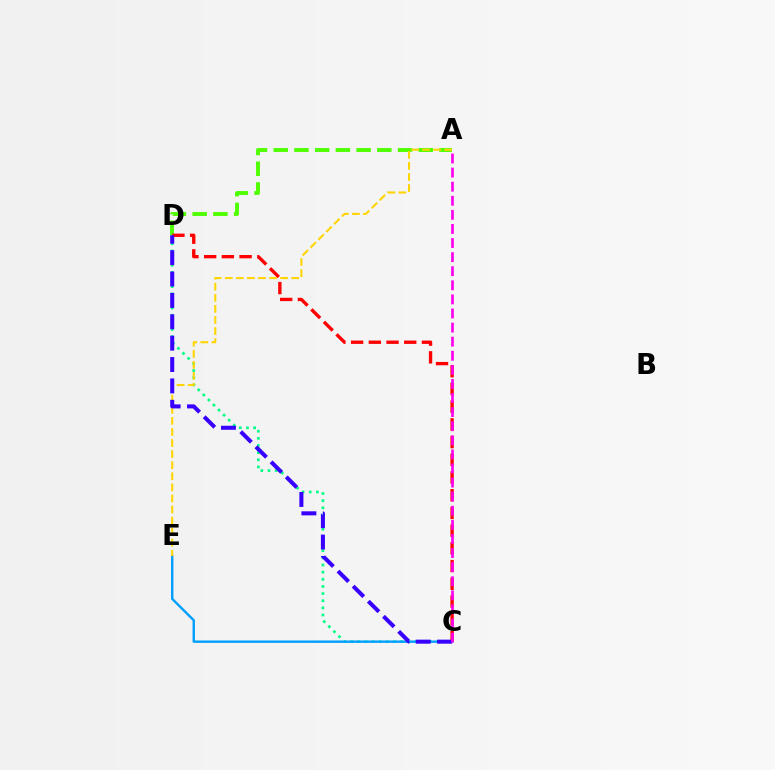{('A', 'D'): [{'color': '#4fff00', 'line_style': 'dashed', 'thickness': 2.81}], ('C', 'D'): [{'color': '#00ff86', 'line_style': 'dotted', 'thickness': 1.94}, {'color': '#ff0000', 'line_style': 'dashed', 'thickness': 2.41}, {'color': '#3700ff', 'line_style': 'dashed', 'thickness': 2.9}], ('C', 'E'): [{'color': '#009eff', 'line_style': 'solid', 'thickness': 1.71}], ('A', 'E'): [{'color': '#ffd500', 'line_style': 'dashed', 'thickness': 1.5}], ('A', 'C'): [{'color': '#ff00ed', 'line_style': 'dashed', 'thickness': 1.91}]}